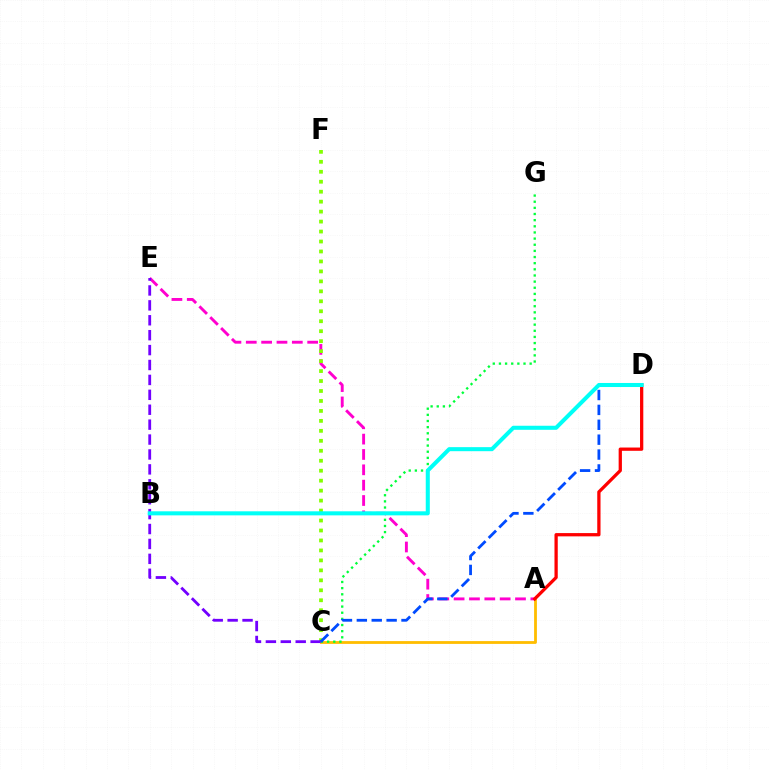{('A', 'C'): [{'color': '#ffbd00', 'line_style': 'solid', 'thickness': 2.02}], ('A', 'E'): [{'color': '#ff00cf', 'line_style': 'dashed', 'thickness': 2.08}], ('C', 'F'): [{'color': '#84ff00', 'line_style': 'dotted', 'thickness': 2.71}], ('C', 'G'): [{'color': '#00ff39', 'line_style': 'dotted', 'thickness': 1.67}], ('C', 'E'): [{'color': '#7200ff', 'line_style': 'dashed', 'thickness': 2.03}], ('A', 'D'): [{'color': '#ff0000', 'line_style': 'solid', 'thickness': 2.35}], ('C', 'D'): [{'color': '#004bff', 'line_style': 'dashed', 'thickness': 2.02}], ('B', 'D'): [{'color': '#00fff6', 'line_style': 'solid', 'thickness': 2.91}]}